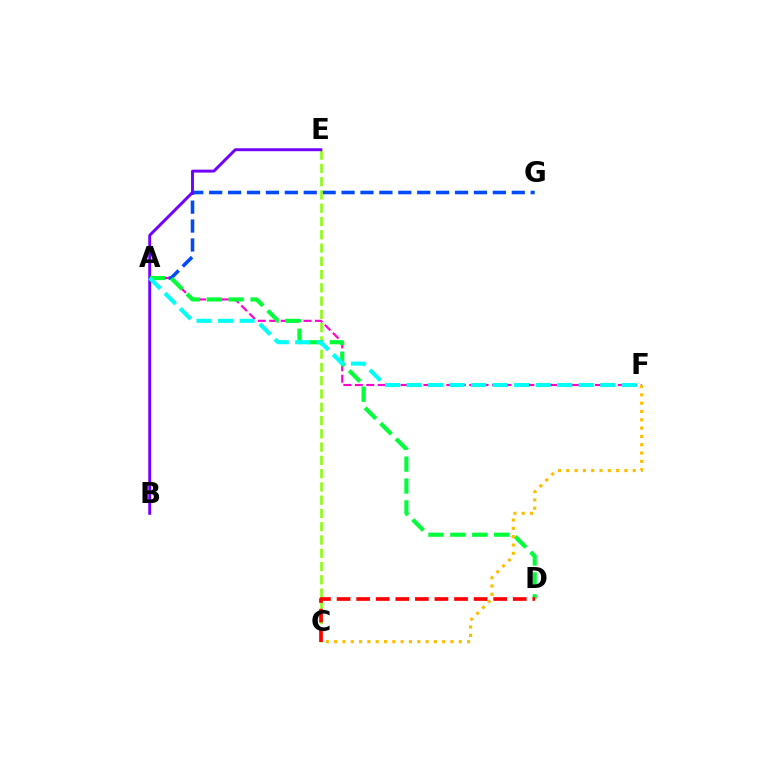{('A', 'F'): [{'color': '#ff00cf', 'line_style': 'dashed', 'thickness': 1.55}, {'color': '#00fff6', 'line_style': 'dashed', 'thickness': 2.92}], ('A', 'G'): [{'color': '#004bff', 'line_style': 'dashed', 'thickness': 2.57}], ('C', 'E'): [{'color': '#84ff00', 'line_style': 'dashed', 'thickness': 1.8}], ('B', 'E'): [{'color': '#7200ff', 'line_style': 'solid', 'thickness': 2.11}], ('A', 'D'): [{'color': '#00ff39', 'line_style': 'dashed', 'thickness': 2.98}], ('C', 'F'): [{'color': '#ffbd00', 'line_style': 'dotted', 'thickness': 2.26}], ('C', 'D'): [{'color': '#ff0000', 'line_style': 'dashed', 'thickness': 2.66}]}